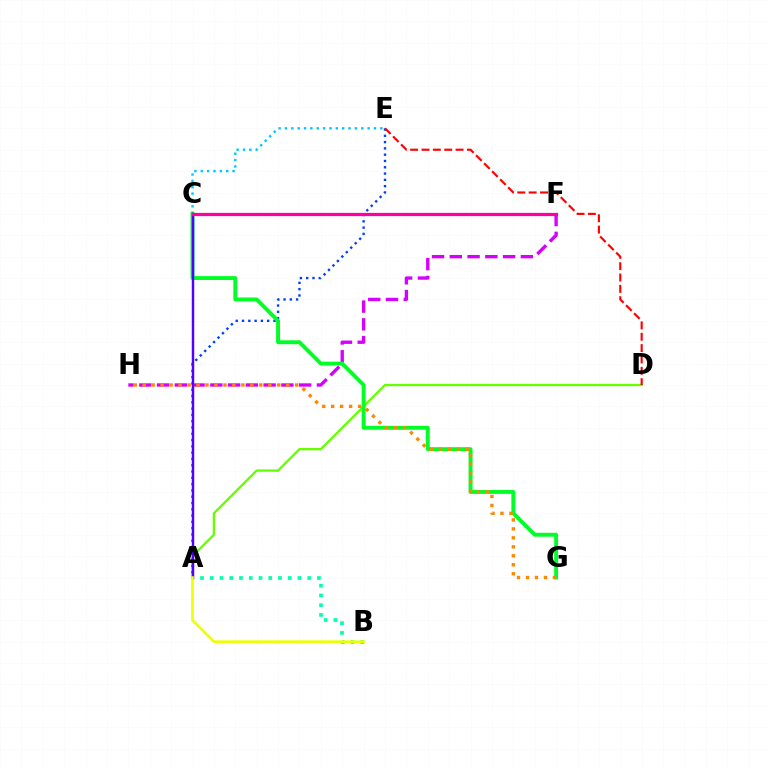{('A', 'D'): [{'color': '#66ff00', 'line_style': 'solid', 'thickness': 1.66}], ('A', 'B'): [{'color': '#00ffaf', 'line_style': 'dotted', 'thickness': 2.65}, {'color': '#eeff00', 'line_style': 'solid', 'thickness': 1.88}], ('F', 'H'): [{'color': '#d600ff', 'line_style': 'dashed', 'thickness': 2.41}], ('A', 'E'): [{'color': '#003fff', 'line_style': 'dotted', 'thickness': 1.71}], ('D', 'E'): [{'color': '#ff0000', 'line_style': 'dashed', 'thickness': 1.54}], ('C', 'E'): [{'color': '#00c7ff', 'line_style': 'dotted', 'thickness': 1.73}], ('C', 'G'): [{'color': '#00ff27', 'line_style': 'solid', 'thickness': 2.81}], ('A', 'C'): [{'color': '#4f00ff', 'line_style': 'solid', 'thickness': 1.76}], ('G', 'H'): [{'color': '#ff8800', 'line_style': 'dotted', 'thickness': 2.44}], ('C', 'F'): [{'color': '#ff00a0', 'line_style': 'solid', 'thickness': 2.35}]}